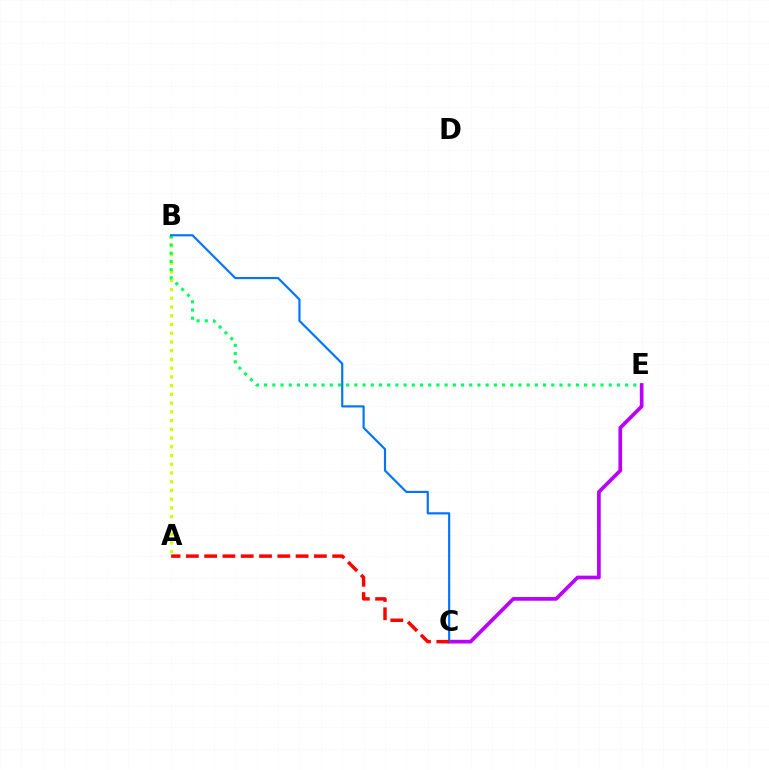{('A', 'B'): [{'color': '#d1ff00', 'line_style': 'dotted', 'thickness': 2.37}], ('B', 'E'): [{'color': '#00ff5c', 'line_style': 'dotted', 'thickness': 2.23}], ('C', 'E'): [{'color': '#b900ff', 'line_style': 'solid', 'thickness': 2.66}], ('B', 'C'): [{'color': '#0074ff', 'line_style': 'solid', 'thickness': 1.56}], ('A', 'C'): [{'color': '#ff0000', 'line_style': 'dashed', 'thickness': 2.48}]}